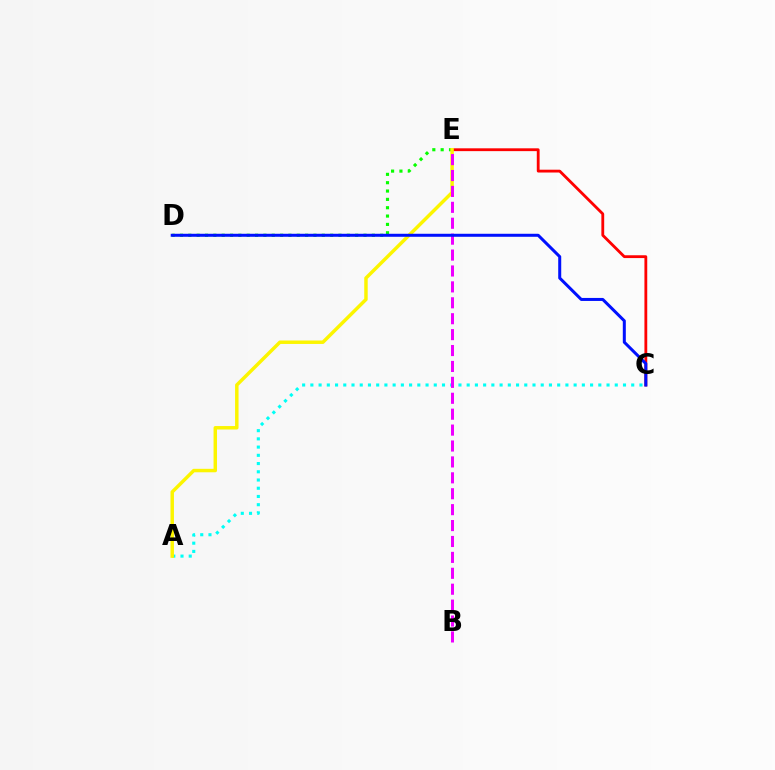{('A', 'C'): [{'color': '#00fff6', 'line_style': 'dotted', 'thickness': 2.24}], ('C', 'E'): [{'color': '#ff0000', 'line_style': 'solid', 'thickness': 2.03}], ('D', 'E'): [{'color': '#08ff00', 'line_style': 'dotted', 'thickness': 2.27}], ('A', 'E'): [{'color': '#fcf500', 'line_style': 'solid', 'thickness': 2.49}], ('B', 'E'): [{'color': '#ee00ff', 'line_style': 'dashed', 'thickness': 2.16}], ('C', 'D'): [{'color': '#0010ff', 'line_style': 'solid', 'thickness': 2.17}]}